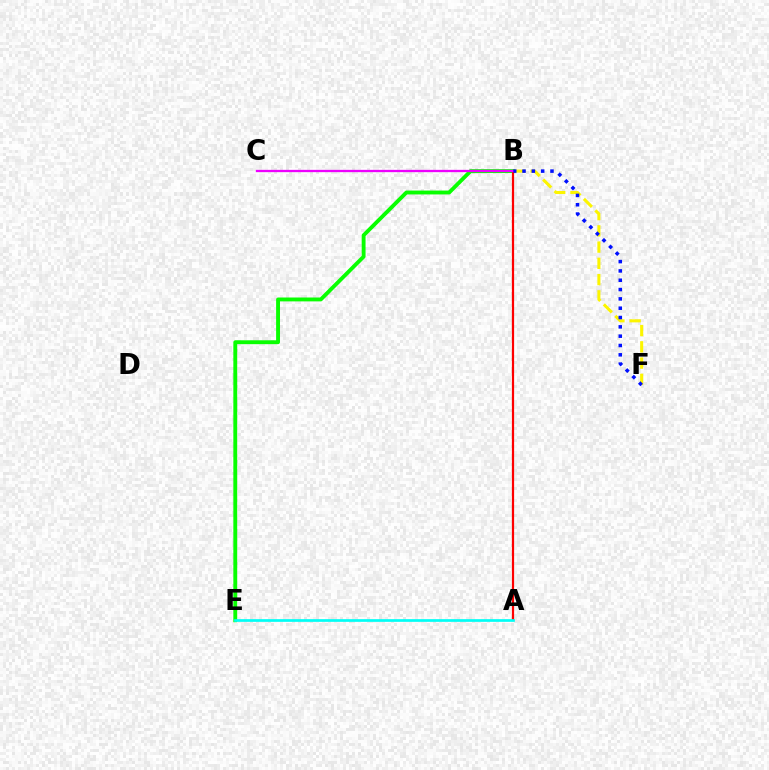{('B', 'E'): [{'color': '#08ff00', 'line_style': 'solid', 'thickness': 2.79}], ('B', 'F'): [{'color': '#fcf500', 'line_style': 'dashed', 'thickness': 2.21}, {'color': '#0010ff', 'line_style': 'dotted', 'thickness': 2.53}], ('A', 'B'): [{'color': '#ff0000', 'line_style': 'solid', 'thickness': 1.6}], ('B', 'C'): [{'color': '#ee00ff', 'line_style': 'solid', 'thickness': 1.66}], ('A', 'E'): [{'color': '#00fff6', 'line_style': 'solid', 'thickness': 1.94}]}